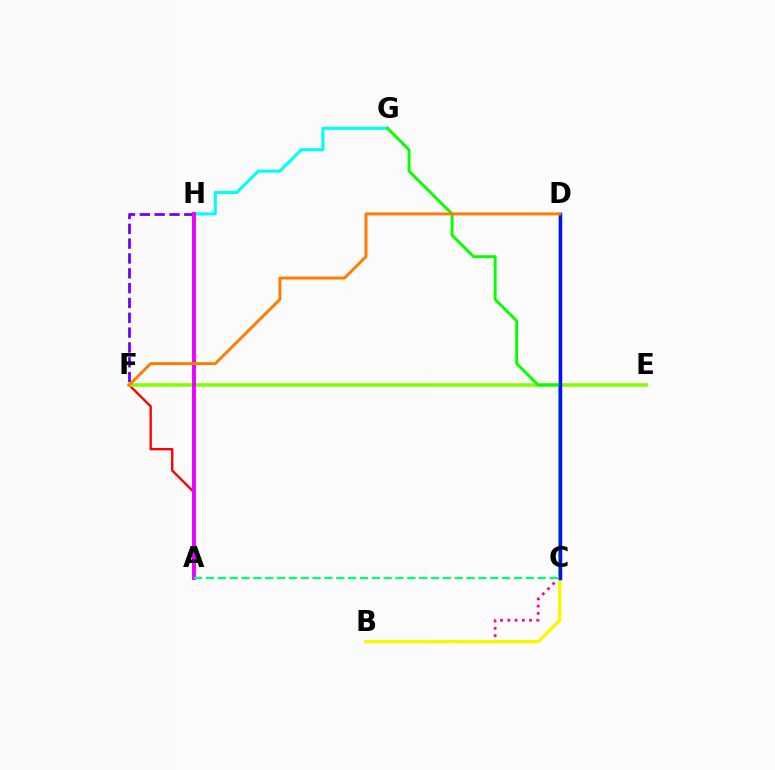{('A', 'F'): [{'color': '#ff0000', 'line_style': 'solid', 'thickness': 1.7}], ('A', 'G'): [{'color': '#00fff6', 'line_style': 'solid', 'thickness': 2.22}], ('E', 'F'): [{'color': '#84ff00', 'line_style': 'solid', 'thickness': 2.59}], ('C', 'G'): [{'color': '#08ff00', 'line_style': 'solid', 'thickness': 2.1}], ('F', 'H'): [{'color': '#7200ff', 'line_style': 'dashed', 'thickness': 2.01}], ('B', 'C'): [{'color': '#ff0094', 'line_style': 'dotted', 'thickness': 1.97}, {'color': '#fcf500', 'line_style': 'solid', 'thickness': 2.44}], ('A', 'H'): [{'color': '#ee00ff', 'line_style': 'solid', 'thickness': 2.81}], ('A', 'C'): [{'color': '#00ff74', 'line_style': 'dashed', 'thickness': 1.61}], ('C', 'D'): [{'color': '#008cff', 'line_style': 'solid', 'thickness': 1.78}, {'color': '#0010ff', 'line_style': 'solid', 'thickness': 2.48}], ('D', 'F'): [{'color': '#ff7c00', 'line_style': 'solid', 'thickness': 2.12}]}